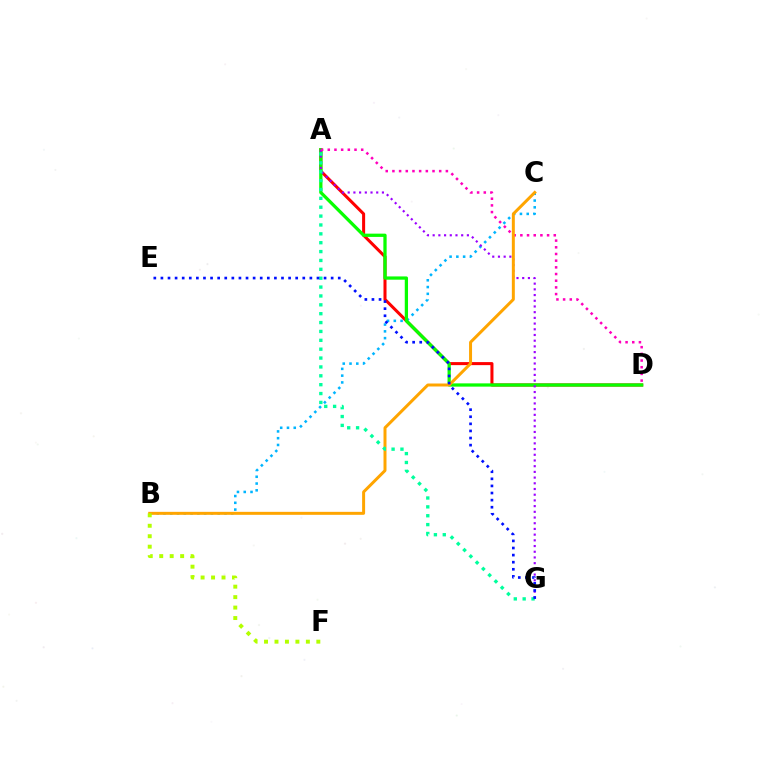{('A', 'D'): [{'color': '#ff0000', 'line_style': 'solid', 'thickness': 2.19}, {'color': '#08ff00', 'line_style': 'solid', 'thickness': 2.35}, {'color': '#ff00bd', 'line_style': 'dotted', 'thickness': 1.82}], ('B', 'C'): [{'color': '#00b5ff', 'line_style': 'dotted', 'thickness': 1.84}, {'color': '#ffa500', 'line_style': 'solid', 'thickness': 2.15}], ('A', 'G'): [{'color': '#9b00ff', 'line_style': 'dotted', 'thickness': 1.55}, {'color': '#00ff9d', 'line_style': 'dotted', 'thickness': 2.41}], ('B', 'F'): [{'color': '#b3ff00', 'line_style': 'dotted', 'thickness': 2.84}], ('E', 'G'): [{'color': '#0010ff', 'line_style': 'dotted', 'thickness': 1.93}]}